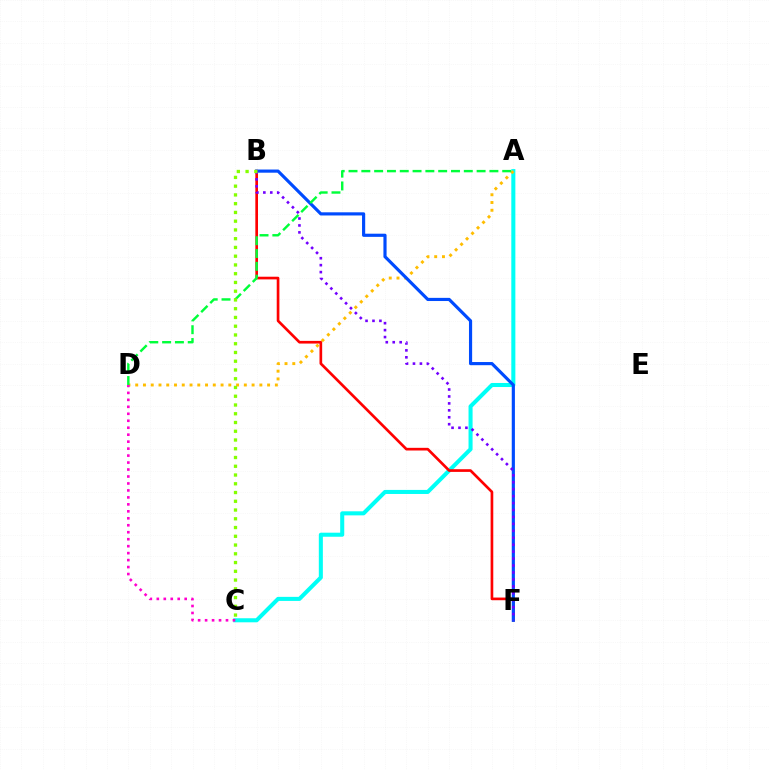{('A', 'C'): [{'color': '#00fff6', 'line_style': 'solid', 'thickness': 2.92}], ('B', 'F'): [{'color': '#ff0000', 'line_style': 'solid', 'thickness': 1.93}, {'color': '#004bff', 'line_style': 'solid', 'thickness': 2.28}, {'color': '#7200ff', 'line_style': 'dotted', 'thickness': 1.89}], ('A', 'D'): [{'color': '#ffbd00', 'line_style': 'dotted', 'thickness': 2.11}, {'color': '#00ff39', 'line_style': 'dashed', 'thickness': 1.74}], ('C', 'D'): [{'color': '#ff00cf', 'line_style': 'dotted', 'thickness': 1.89}], ('B', 'C'): [{'color': '#84ff00', 'line_style': 'dotted', 'thickness': 2.38}]}